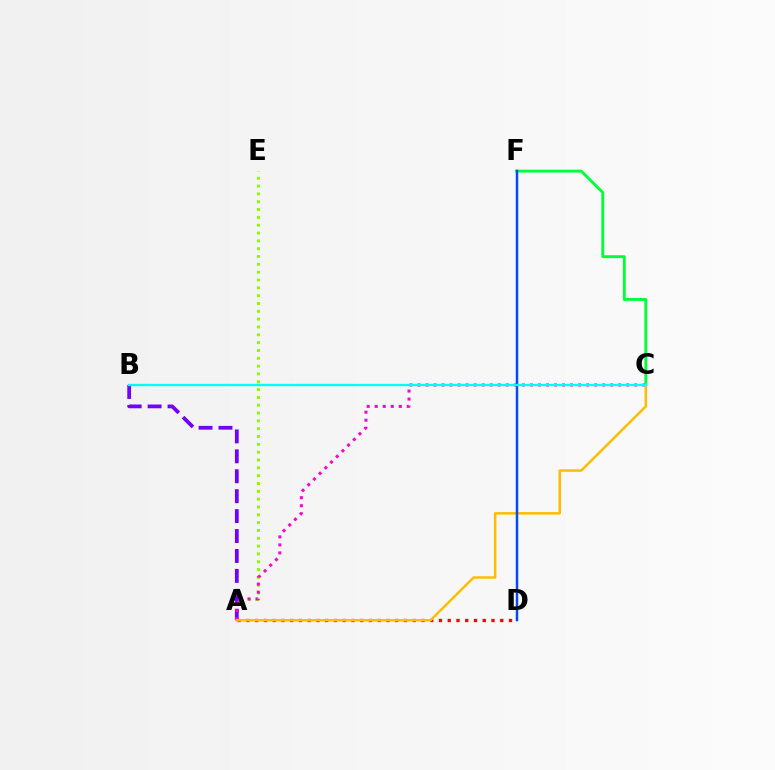{('A', 'E'): [{'color': '#84ff00', 'line_style': 'dotted', 'thickness': 2.13}], ('A', 'B'): [{'color': '#7200ff', 'line_style': 'dashed', 'thickness': 2.71}], ('C', 'F'): [{'color': '#00ff39', 'line_style': 'solid', 'thickness': 2.08}], ('A', 'D'): [{'color': '#ff0000', 'line_style': 'dotted', 'thickness': 2.38}], ('A', 'C'): [{'color': '#ff00cf', 'line_style': 'dotted', 'thickness': 2.18}, {'color': '#ffbd00', 'line_style': 'solid', 'thickness': 1.81}], ('D', 'F'): [{'color': '#004bff', 'line_style': 'solid', 'thickness': 1.79}], ('B', 'C'): [{'color': '#00fff6', 'line_style': 'solid', 'thickness': 1.72}]}